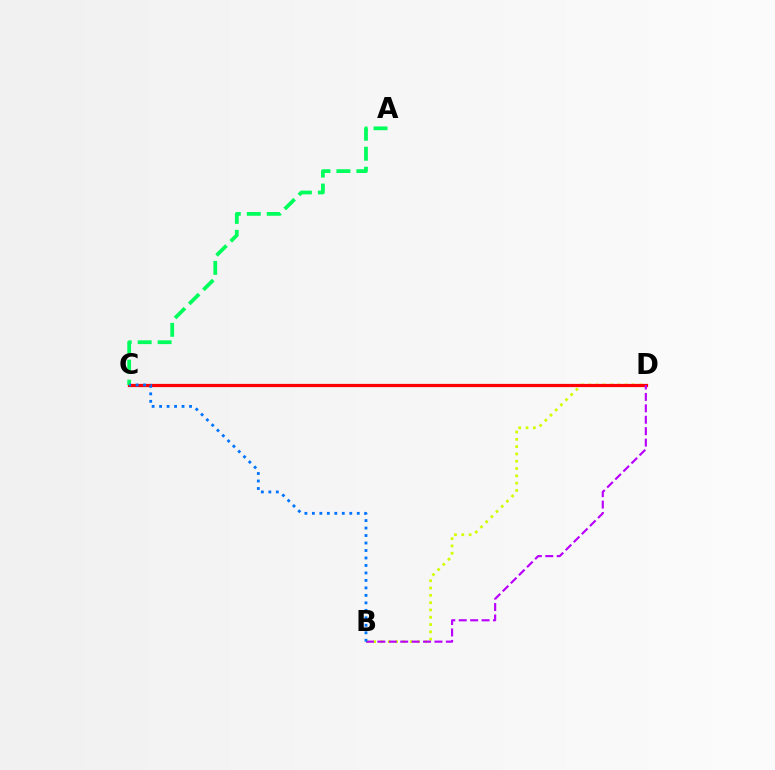{('B', 'D'): [{'color': '#d1ff00', 'line_style': 'dotted', 'thickness': 1.98}, {'color': '#b900ff', 'line_style': 'dashed', 'thickness': 1.55}], ('C', 'D'): [{'color': '#ff0000', 'line_style': 'solid', 'thickness': 2.32}], ('A', 'C'): [{'color': '#00ff5c', 'line_style': 'dashed', 'thickness': 2.71}], ('B', 'C'): [{'color': '#0074ff', 'line_style': 'dotted', 'thickness': 2.03}]}